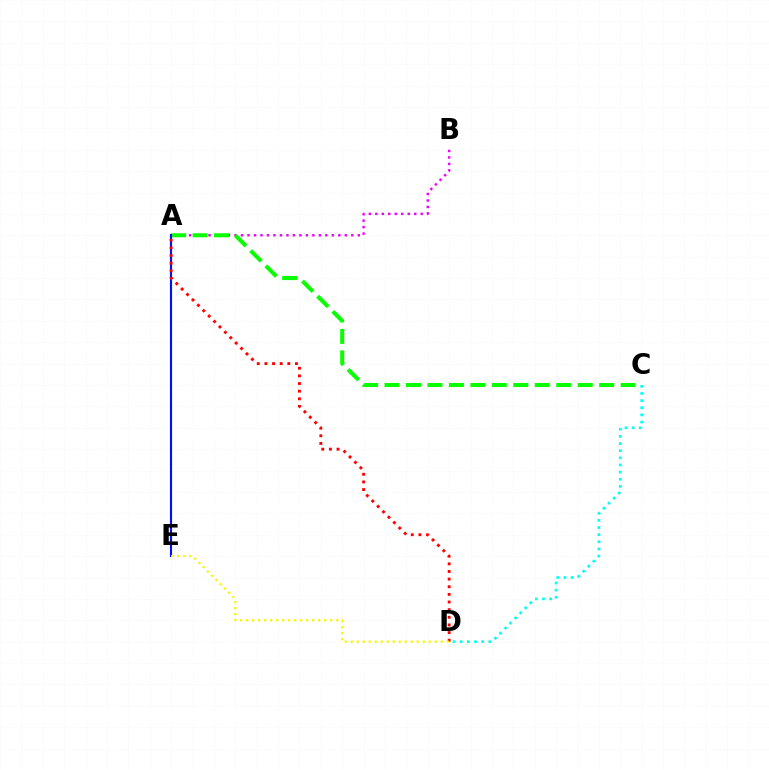{('A', 'B'): [{'color': '#ee00ff', 'line_style': 'dotted', 'thickness': 1.76}], ('A', 'C'): [{'color': '#08ff00', 'line_style': 'dashed', 'thickness': 2.92}], ('A', 'E'): [{'color': '#0010ff', 'line_style': 'solid', 'thickness': 1.54}], ('A', 'D'): [{'color': '#ff0000', 'line_style': 'dotted', 'thickness': 2.08}], ('C', 'D'): [{'color': '#00fff6', 'line_style': 'dotted', 'thickness': 1.94}], ('D', 'E'): [{'color': '#fcf500', 'line_style': 'dotted', 'thickness': 1.63}]}